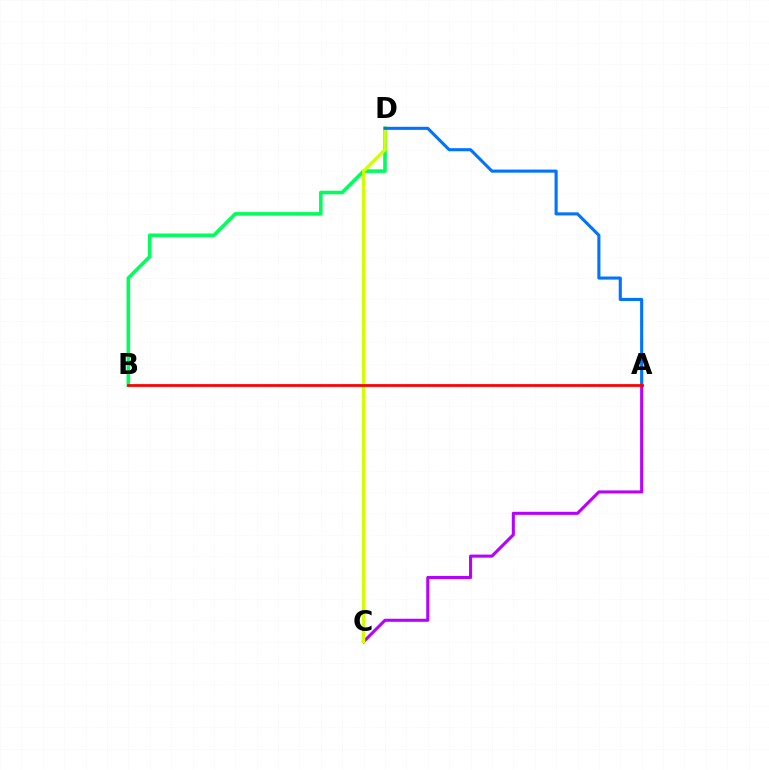{('B', 'D'): [{'color': '#00ff5c', 'line_style': 'solid', 'thickness': 2.58}], ('A', 'C'): [{'color': '#b900ff', 'line_style': 'solid', 'thickness': 2.21}], ('C', 'D'): [{'color': '#d1ff00', 'line_style': 'solid', 'thickness': 2.37}], ('A', 'D'): [{'color': '#0074ff', 'line_style': 'solid', 'thickness': 2.23}], ('A', 'B'): [{'color': '#ff0000', 'line_style': 'solid', 'thickness': 1.99}]}